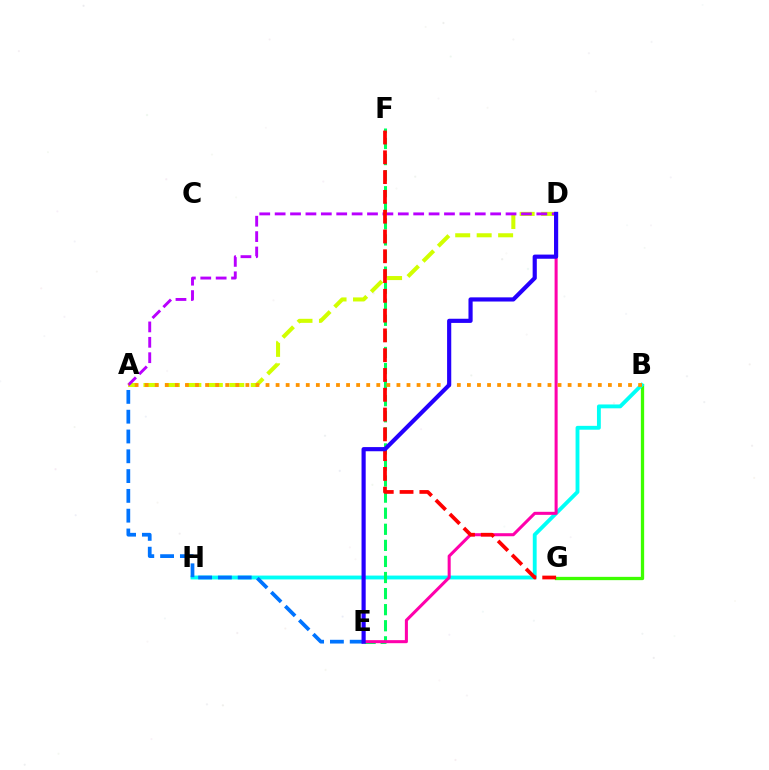{('A', 'D'): [{'color': '#d1ff00', 'line_style': 'dashed', 'thickness': 2.92}, {'color': '#b900ff', 'line_style': 'dashed', 'thickness': 2.09}], ('B', 'G'): [{'color': '#3dff00', 'line_style': 'solid', 'thickness': 2.38}], ('B', 'H'): [{'color': '#00fff6', 'line_style': 'solid', 'thickness': 2.78}], ('A', 'E'): [{'color': '#0074ff', 'line_style': 'dashed', 'thickness': 2.69}], ('E', 'F'): [{'color': '#00ff5c', 'line_style': 'dashed', 'thickness': 2.18}], ('D', 'E'): [{'color': '#ff00ac', 'line_style': 'solid', 'thickness': 2.19}, {'color': '#2500ff', 'line_style': 'solid', 'thickness': 3.0}], ('A', 'B'): [{'color': '#ff9400', 'line_style': 'dotted', 'thickness': 2.74}], ('F', 'G'): [{'color': '#ff0000', 'line_style': 'dashed', 'thickness': 2.69}]}